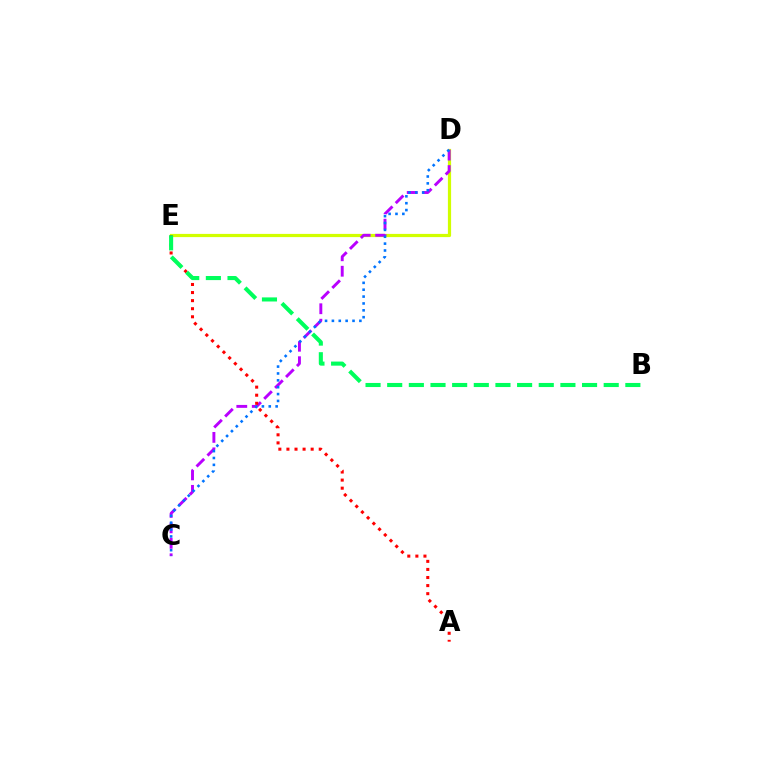{('D', 'E'): [{'color': '#d1ff00', 'line_style': 'solid', 'thickness': 2.31}], ('C', 'D'): [{'color': '#b900ff', 'line_style': 'dashed', 'thickness': 2.1}, {'color': '#0074ff', 'line_style': 'dotted', 'thickness': 1.87}], ('A', 'E'): [{'color': '#ff0000', 'line_style': 'dotted', 'thickness': 2.19}], ('B', 'E'): [{'color': '#00ff5c', 'line_style': 'dashed', 'thickness': 2.94}]}